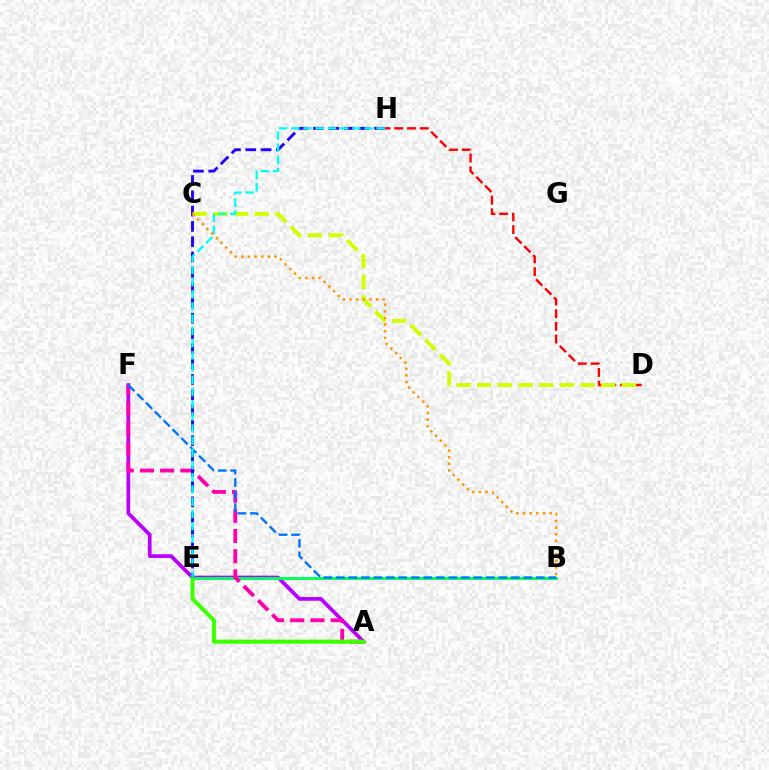{('A', 'F'): [{'color': '#b900ff', 'line_style': 'solid', 'thickness': 2.68}, {'color': '#ff00ac', 'line_style': 'dashed', 'thickness': 2.74}], ('B', 'E'): [{'color': '#00ff5c', 'line_style': 'solid', 'thickness': 2.1}], ('A', 'E'): [{'color': '#3dff00', 'line_style': 'solid', 'thickness': 2.91}], ('B', 'F'): [{'color': '#0074ff', 'line_style': 'dashed', 'thickness': 1.7}], ('E', 'H'): [{'color': '#2500ff', 'line_style': 'dashed', 'thickness': 2.08}, {'color': '#00fff6', 'line_style': 'dashed', 'thickness': 1.66}], ('D', 'H'): [{'color': '#ff0000', 'line_style': 'dashed', 'thickness': 1.73}], ('C', 'D'): [{'color': '#d1ff00', 'line_style': 'dashed', 'thickness': 2.81}], ('B', 'C'): [{'color': '#ff9400', 'line_style': 'dotted', 'thickness': 1.8}]}